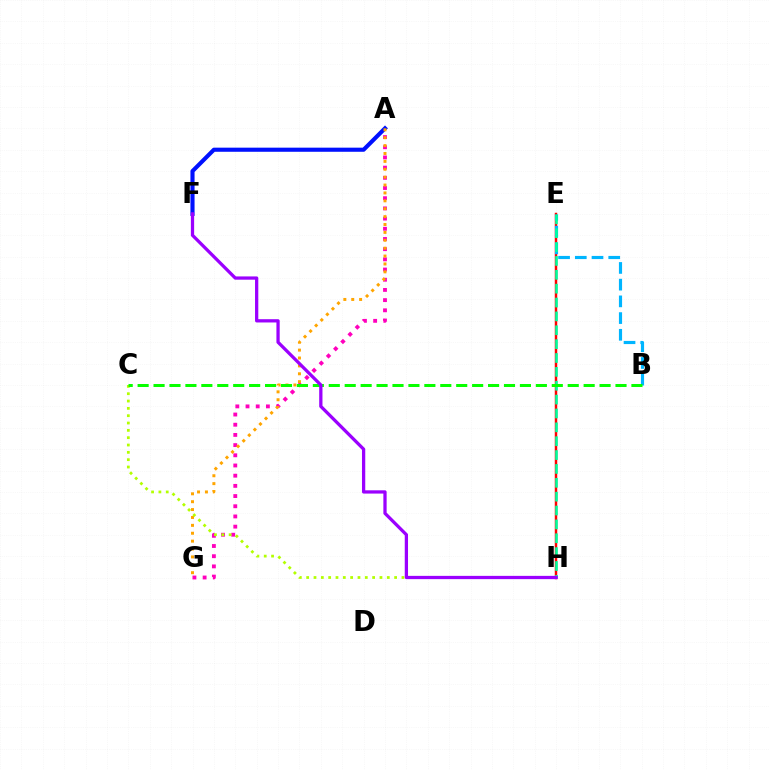{('E', 'H'): [{'color': '#ff0000', 'line_style': 'solid', 'thickness': 1.77}, {'color': '#00ff9d', 'line_style': 'dashed', 'thickness': 1.88}], ('A', 'G'): [{'color': '#ff00bd', 'line_style': 'dotted', 'thickness': 2.77}, {'color': '#ffa500', 'line_style': 'dotted', 'thickness': 2.14}], ('A', 'F'): [{'color': '#0010ff', 'line_style': 'solid', 'thickness': 2.96}], ('B', 'E'): [{'color': '#00b5ff', 'line_style': 'dashed', 'thickness': 2.27}], ('C', 'H'): [{'color': '#b3ff00', 'line_style': 'dotted', 'thickness': 1.99}], ('B', 'C'): [{'color': '#08ff00', 'line_style': 'dashed', 'thickness': 2.16}], ('F', 'H'): [{'color': '#9b00ff', 'line_style': 'solid', 'thickness': 2.35}]}